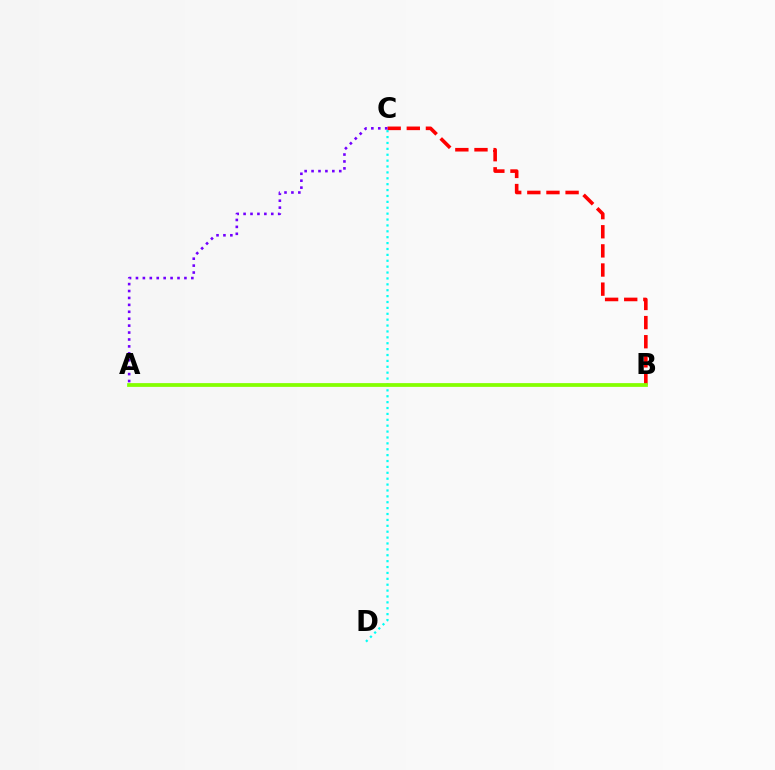{('C', 'D'): [{'color': '#00fff6', 'line_style': 'dotted', 'thickness': 1.6}], ('B', 'C'): [{'color': '#ff0000', 'line_style': 'dashed', 'thickness': 2.6}], ('A', 'C'): [{'color': '#7200ff', 'line_style': 'dotted', 'thickness': 1.88}], ('A', 'B'): [{'color': '#84ff00', 'line_style': 'solid', 'thickness': 2.71}]}